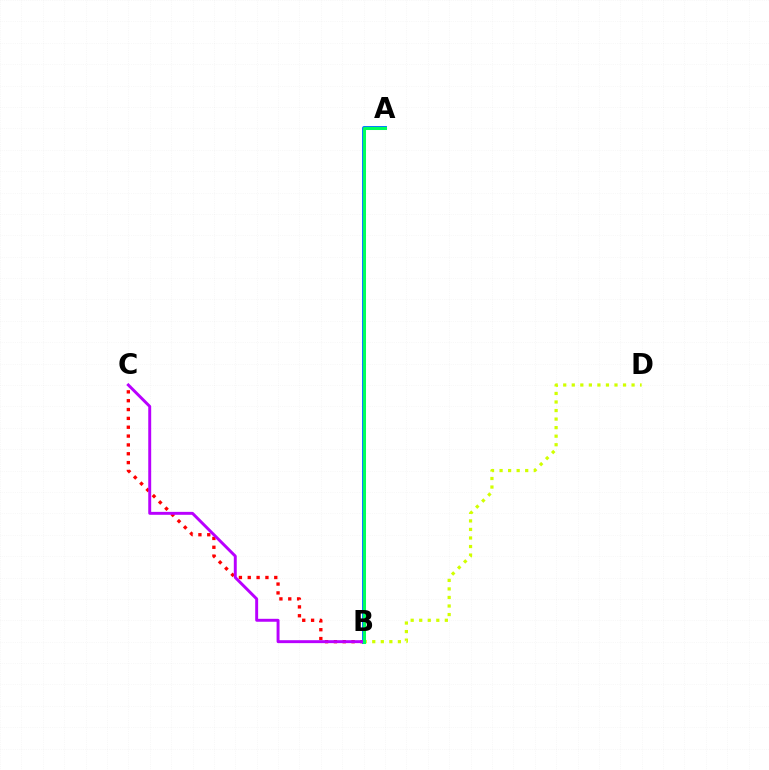{('B', 'C'): [{'color': '#ff0000', 'line_style': 'dotted', 'thickness': 2.4}, {'color': '#b900ff', 'line_style': 'solid', 'thickness': 2.11}], ('B', 'D'): [{'color': '#d1ff00', 'line_style': 'dotted', 'thickness': 2.32}], ('A', 'B'): [{'color': '#0074ff', 'line_style': 'solid', 'thickness': 2.81}, {'color': '#00ff5c', 'line_style': 'solid', 'thickness': 2.18}]}